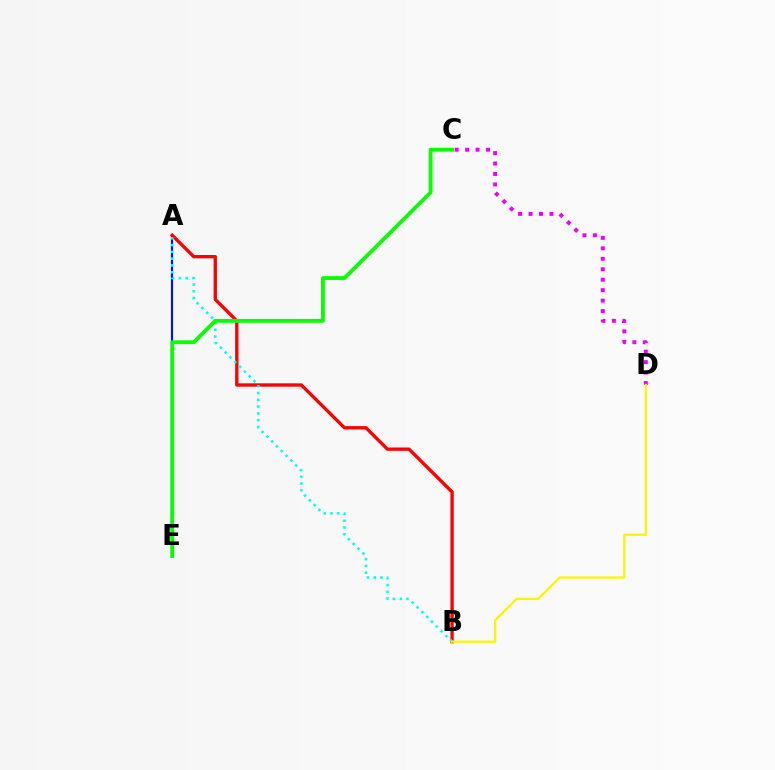{('C', 'D'): [{'color': '#ee00ff', 'line_style': 'dotted', 'thickness': 2.84}], ('A', 'E'): [{'color': '#0010ff', 'line_style': 'solid', 'thickness': 1.56}], ('A', 'B'): [{'color': '#ff0000', 'line_style': 'solid', 'thickness': 2.4}, {'color': '#00fff6', 'line_style': 'dotted', 'thickness': 1.84}], ('C', 'E'): [{'color': '#08ff00', 'line_style': 'solid', 'thickness': 2.74}], ('B', 'D'): [{'color': '#fcf500', 'line_style': 'solid', 'thickness': 1.62}]}